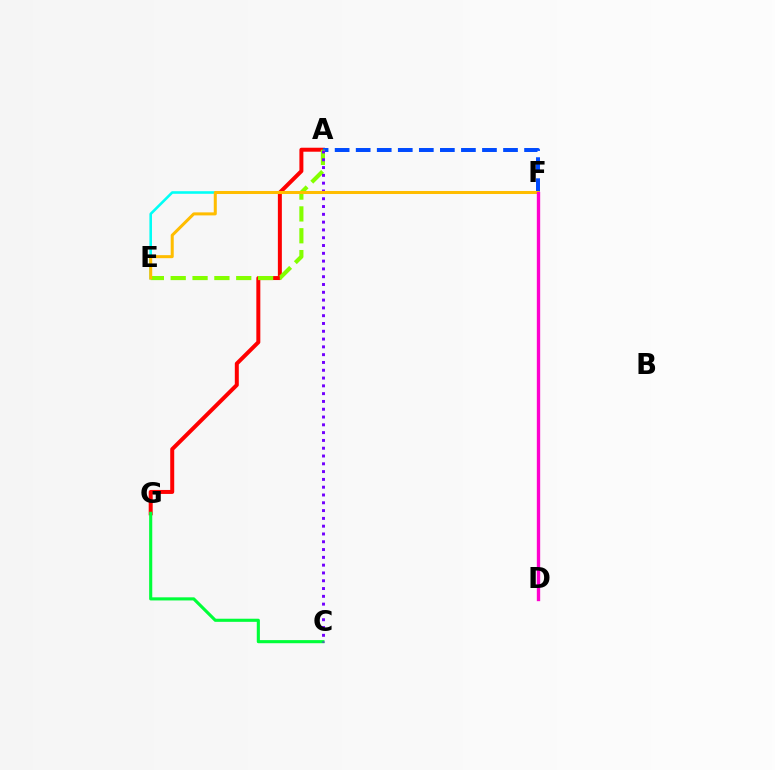{('A', 'G'): [{'color': '#ff0000', 'line_style': 'solid', 'thickness': 2.87}], ('C', 'G'): [{'color': '#00ff39', 'line_style': 'solid', 'thickness': 2.24}], ('A', 'F'): [{'color': '#004bff', 'line_style': 'dashed', 'thickness': 2.86}], ('A', 'E'): [{'color': '#84ff00', 'line_style': 'dashed', 'thickness': 2.97}], ('E', 'F'): [{'color': '#00fff6', 'line_style': 'solid', 'thickness': 1.86}, {'color': '#ffbd00', 'line_style': 'solid', 'thickness': 2.18}], ('A', 'C'): [{'color': '#7200ff', 'line_style': 'dotted', 'thickness': 2.12}], ('D', 'F'): [{'color': '#ff00cf', 'line_style': 'solid', 'thickness': 2.41}]}